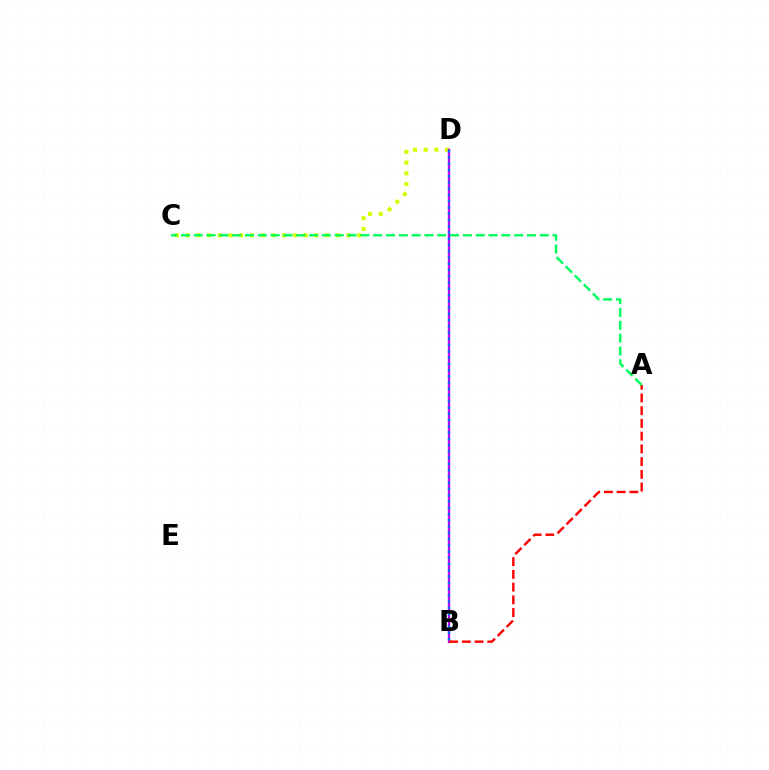{('C', 'D'): [{'color': '#d1ff00', 'line_style': 'dotted', 'thickness': 2.91}], ('B', 'D'): [{'color': '#b900ff', 'line_style': 'solid', 'thickness': 1.67}, {'color': '#0074ff', 'line_style': 'dotted', 'thickness': 1.7}], ('A', 'B'): [{'color': '#ff0000', 'line_style': 'dashed', 'thickness': 1.73}], ('A', 'C'): [{'color': '#00ff5c', 'line_style': 'dashed', 'thickness': 1.74}]}